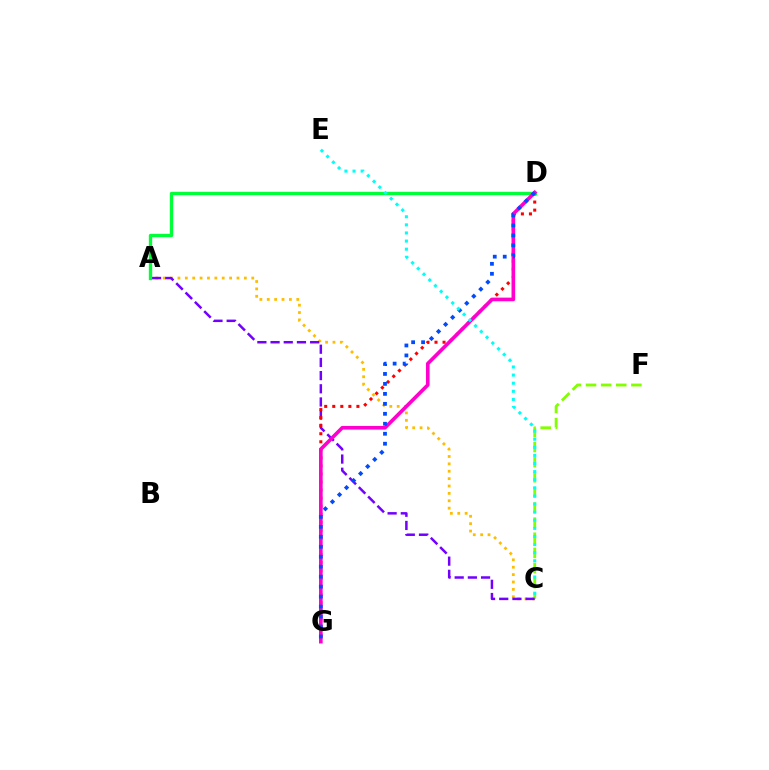{('A', 'C'): [{'color': '#ffbd00', 'line_style': 'dotted', 'thickness': 2.01}, {'color': '#7200ff', 'line_style': 'dashed', 'thickness': 1.79}], ('C', 'F'): [{'color': '#84ff00', 'line_style': 'dashed', 'thickness': 2.05}], ('D', 'G'): [{'color': '#ff0000', 'line_style': 'dotted', 'thickness': 2.19}, {'color': '#ff00cf', 'line_style': 'solid', 'thickness': 2.61}, {'color': '#004bff', 'line_style': 'dotted', 'thickness': 2.71}], ('A', 'D'): [{'color': '#00ff39', 'line_style': 'solid', 'thickness': 2.42}], ('C', 'E'): [{'color': '#00fff6', 'line_style': 'dotted', 'thickness': 2.2}]}